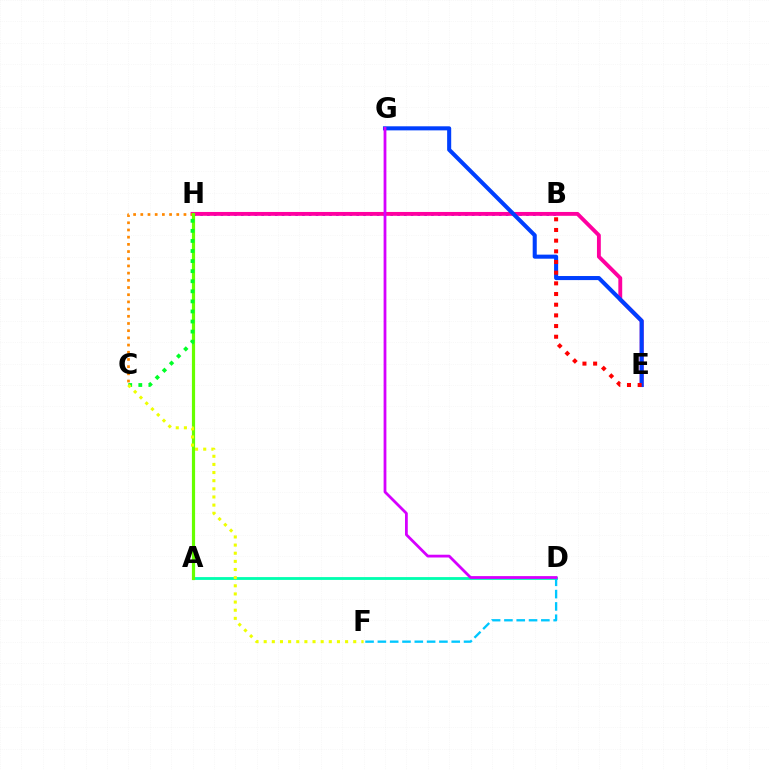{('A', 'D'): [{'color': '#00ffaf', 'line_style': 'solid', 'thickness': 2.03}], ('B', 'H'): [{'color': '#4f00ff', 'line_style': 'dotted', 'thickness': 1.84}], ('E', 'H'): [{'color': '#ff00a0', 'line_style': 'solid', 'thickness': 2.78}], ('D', 'F'): [{'color': '#00c7ff', 'line_style': 'dashed', 'thickness': 1.67}], ('C', 'H'): [{'color': '#ff8800', 'line_style': 'dotted', 'thickness': 1.95}, {'color': '#00ff27', 'line_style': 'dotted', 'thickness': 2.74}], ('E', 'G'): [{'color': '#003fff', 'line_style': 'solid', 'thickness': 2.93}], ('B', 'E'): [{'color': '#ff0000', 'line_style': 'dotted', 'thickness': 2.9}], ('A', 'H'): [{'color': '#66ff00', 'line_style': 'solid', 'thickness': 2.3}], ('C', 'F'): [{'color': '#eeff00', 'line_style': 'dotted', 'thickness': 2.21}], ('D', 'G'): [{'color': '#d600ff', 'line_style': 'solid', 'thickness': 2.0}]}